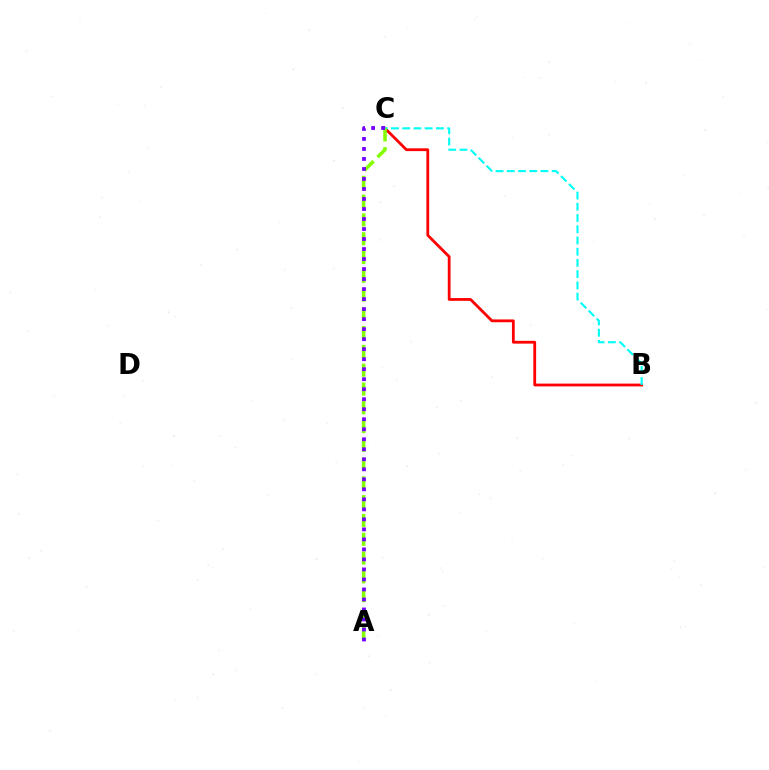{('B', 'C'): [{'color': '#ff0000', 'line_style': 'solid', 'thickness': 2.01}, {'color': '#00fff6', 'line_style': 'dashed', 'thickness': 1.53}], ('A', 'C'): [{'color': '#84ff00', 'line_style': 'dashed', 'thickness': 2.55}, {'color': '#7200ff', 'line_style': 'dotted', 'thickness': 2.72}]}